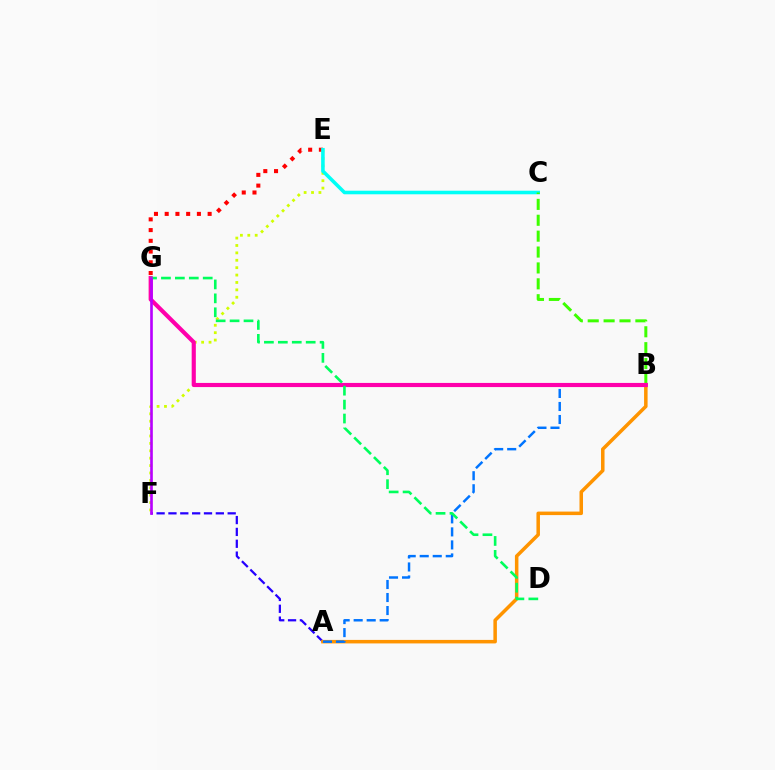{('A', 'F'): [{'color': '#2500ff', 'line_style': 'dashed', 'thickness': 1.61}], ('A', 'B'): [{'color': '#ff9400', 'line_style': 'solid', 'thickness': 2.53}, {'color': '#0074ff', 'line_style': 'dashed', 'thickness': 1.77}], ('E', 'G'): [{'color': '#ff0000', 'line_style': 'dotted', 'thickness': 2.92}], ('E', 'F'): [{'color': '#d1ff00', 'line_style': 'dotted', 'thickness': 2.01}], ('C', 'E'): [{'color': '#00fff6', 'line_style': 'solid', 'thickness': 2.57}], ('B', 'C'): [{'color': '#3dff00', 'line_style': 'dashed', 'thickness': 2.16}], ('B', 'G'): [{'color': '#ff00ac', 'line_style': 'solid', 'thickness': 2.98}], ('D', 'G'): [{'color': '#00ff5c', 'line_style': 'dashed', 'thickness': 1.89}], ('F', 'G'): [{'color': '#b900ff', 'line_style': 'solid', 'thickness': 1.9}]}